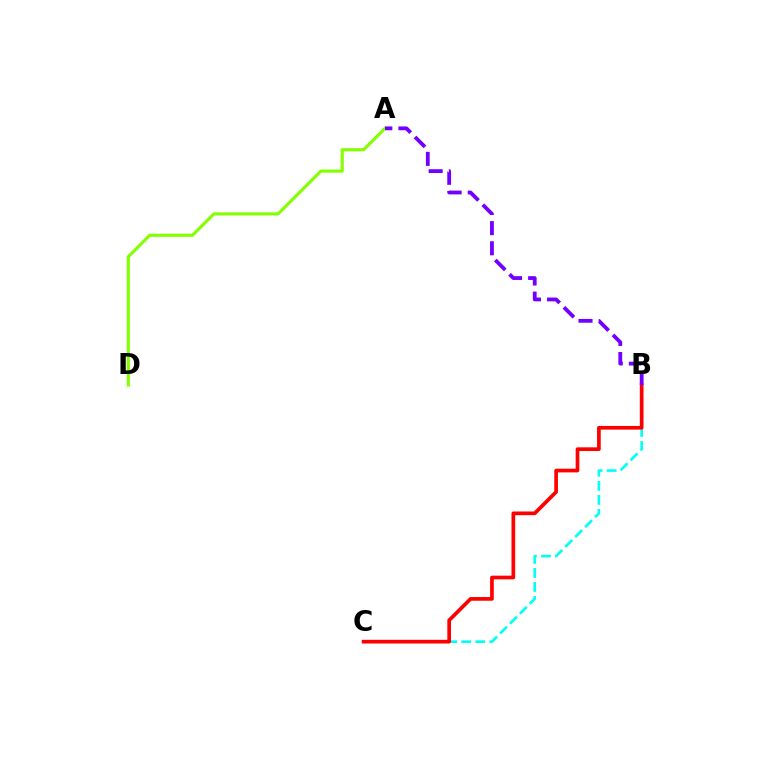{('B', 'C'): [{'color': '#00fff6', 'line_style': 'dashed', 'thickness': 1.9}, {'color': '#ff0000', 'line_style': 'solid', 'thickness': 2.66}], ('A', 'D'): [{'color': '#84ff00', 'line_style': 'solid', 'thickness': 2.25}], ('A', 'B'): [{'color': '#7200ff', 'line_style': 'dashed', 'thickness': 2.74}]}